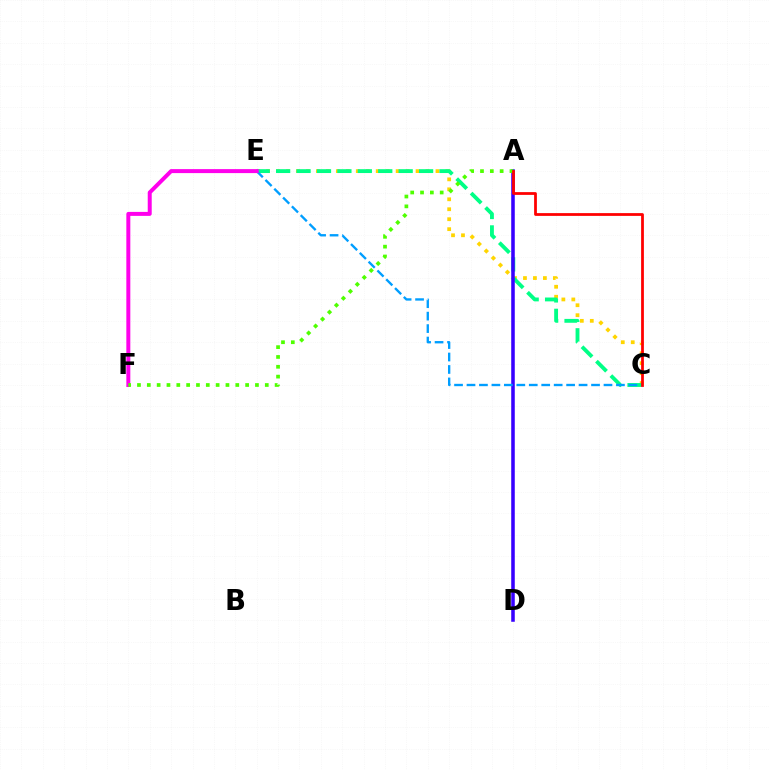{('C', 'E'): [{'color': '#ffd500', 'line_style': 'dotted', 'thickness': 2.71}, {'color': '#00ff86', 'line_style': 'dashed', 'thickness': 2.77}, {'color': '#009eff', 'line_style': 'dashed', 'thickness': 1.69}], ('A', 'D'): [{'color': '#3700ff', 'line_style': 'solid', 'thickness': 2.55}], ('E', 'F'): [{'color': '#ff00ed', 'line_style': 'solid', 'thickness': 2.87}], ('A', 'F'): [{'color': '#4fff00', 'line_style': 'dotted', 'thickness': 2.67}], ('A', 'C'): [{'color': '#ff0000', 'line_style': 'solid', 'thickness': 1.99}]}